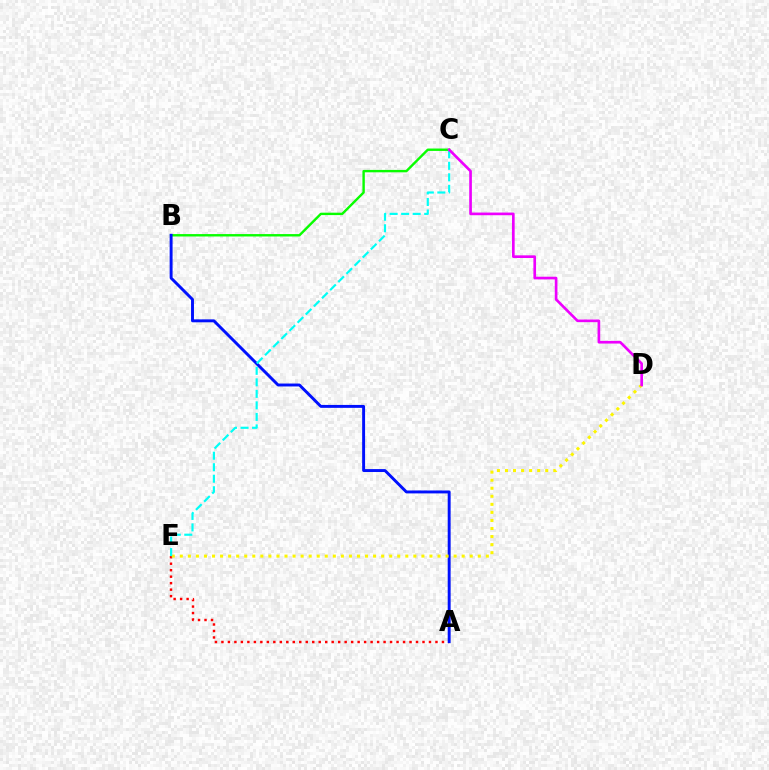{('B', 'C'): [{'color': '#08ff00', 'line_style': 'solid', 'thickness': 1.73}], ('A', 'E'): [{'color': '#ff0000', 'line_style': 'dotted', 'thickness': 1.76}], ('A', 'B'): [{'color': '#0010ff', 'line_style': 'solid', 'thickness': 2.1}], ('D', 'E'): [{'color': '#fcf500', 'line_style': 'dotted', 'thickness': 2.19}], ('C', 'E'): [{'color': '#00fff6', 'line_style': 'dashed', 'thickness': 1.56}], ('C', 'D'): [{'color': '#ee00ff', 'line_style': 'solid', 'thickness': 1.92}]}